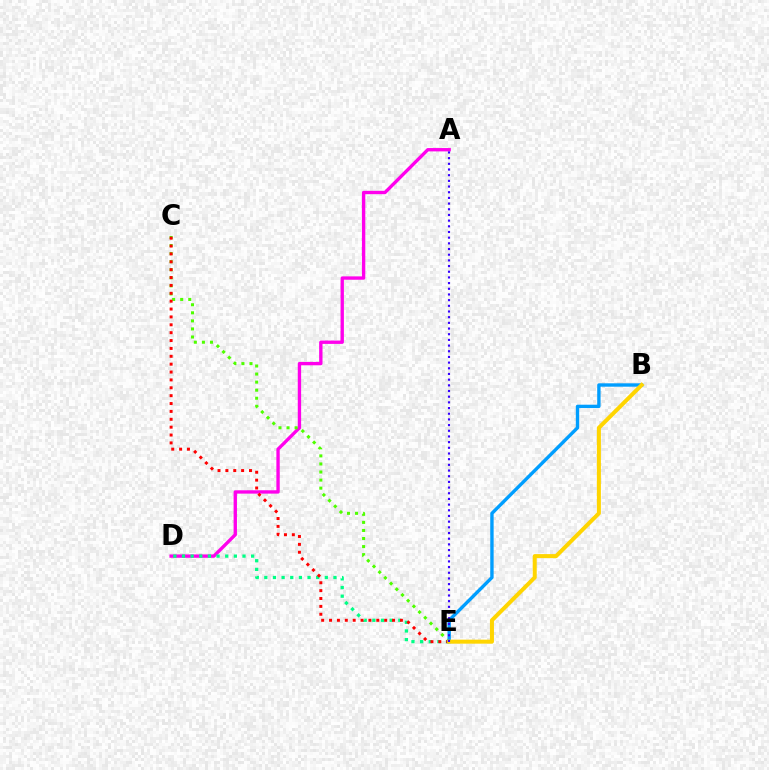{('A', 'D'): [{'color': '#ff00ed', 'line_style': 'solid', 'thickness': 2.41}], ('C', 'E'): [{'color': '#4fff00', 'line_style': 'dotted', 'thickness': 2.19}, {'color': '#ff0000', 'line_style': 'dotted', 'thickness': 2.14}], ('D', 'E'): [{'color': '#00ff86', 'line_style': 'dotted', 'thickness': 2.35}], ('B', 'E'): [{'color': '#009eff', 'line_style': 'solid', 'thickness': 2.43}, {'color': '#ffd500', 'line_style': 'solid', 'thickness': 2.89}], ('A', 'E'): [{'color': '#3700ff', 'line_style': 'dotted', 'thickness': 1.54}]}